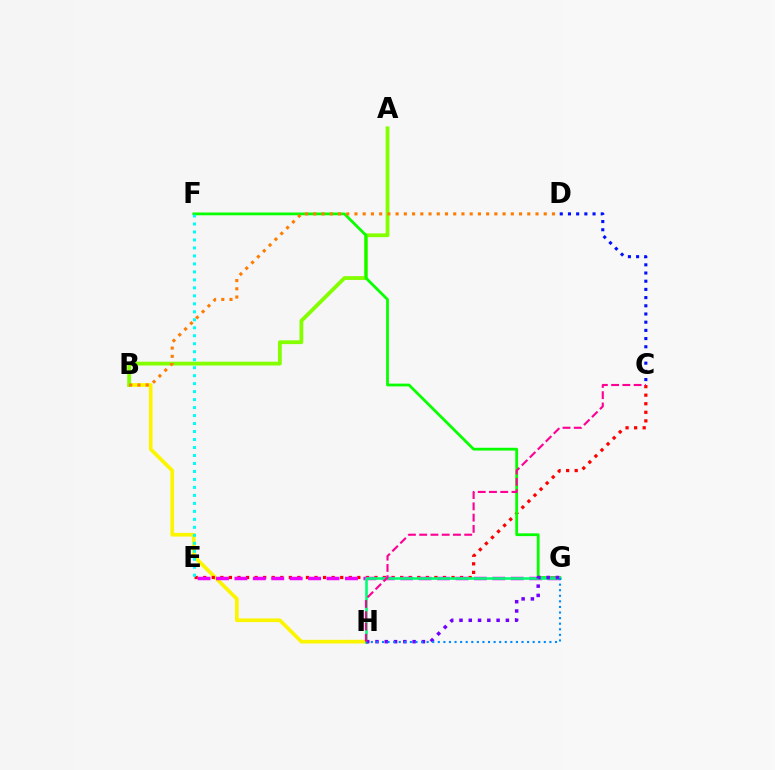{('B', 'H'): [{'color': '#fcf500', 'line_style': 'solid', 'thickness': 2.65}], ('A', 'B'): [{'color': '#84ff00', 'line_style': 'solid', 'thickness': 2.74}], ('C', 'E'): [{'color': '#ff0000', 'line_style': 'dotted', 'thickness': 2.33}], ('F', 'G'): [{'color': '#08ff00', 'line_style': 'solid', 'thickness': 2.0}], ('B', 'D'): [{'color': '#ff7c00', 'line_style': 'dotted', 'thickness': 2.24}], ('E', 'G'): [{'color': '#ee00ff', 'line_style': 'dashed', 'thickness': 2.5}], ('G', 'H'): [{'color': '#00ff74', 'line_style': 'solid', 'thickness': 1.88}, {'color': '#7200ff', 'line_style': 'dotted', 'thickness': 2.52}, {'color': '#008cff', 'line_style': 'dotted', 'thickness': 1.52}], ('E', 'F'): [{'color': '#00fff6', 'line_style': 'dotted', 'thickness': 2.17}], ('C', 'D'): [{'color': '#0010ff', 'line_style': 'dotted', 'thickness': 2.23}], ('C', 'H'): [{'color': '#ff0094', 'line_style': 'dashed', 'thickness': 1.53}]}